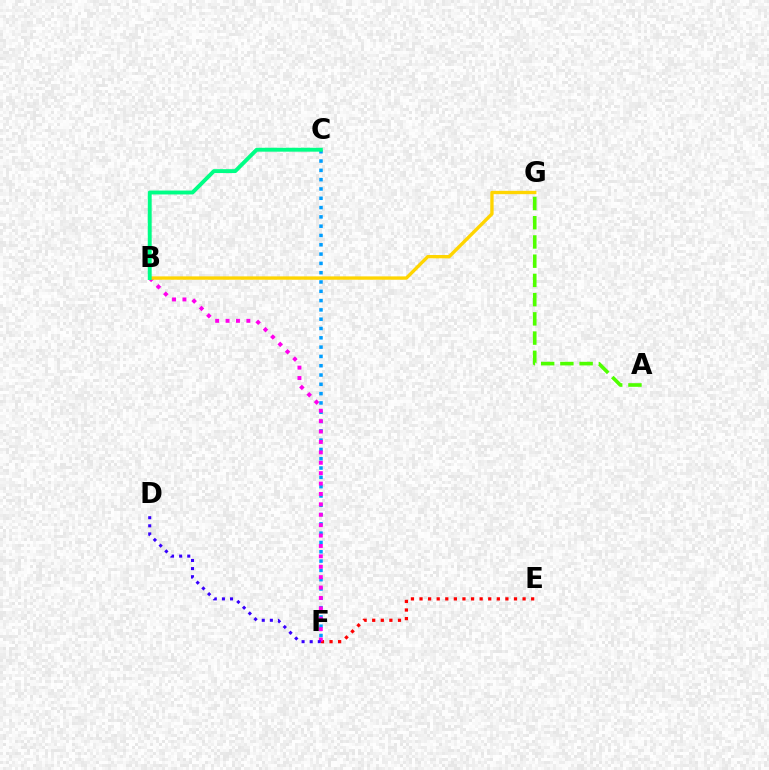{('E', 'F'): [{'color': '#ff0000', 'line_style': 'dotted', 'thickness': 2.33}], ('C', 'F'): [{'color': '#009eff', 'line_style': 'dotted', 'thickness': 2.53}], ('B', 'F'): [{'color': '#ff00ed', 'line_style': 'dotted', 'thickness': 2.83}], ('B', 'G'): [{'color': '#ffd500', 'line_style': 'solid', 'thickness': 2.41}], ('A', 'G'): [{'color': '#4fff00', 'line_style': 'dashed', 'thickness': 2.61}], ('D', 'F'): [{'color': '#3700ff', 'line_style': 'dotted', 'thickness': 2.2}], ('B', 'C'): [{'color': '#00ff86', 'line_style': 'solid', 'thickness': 2.81}]}